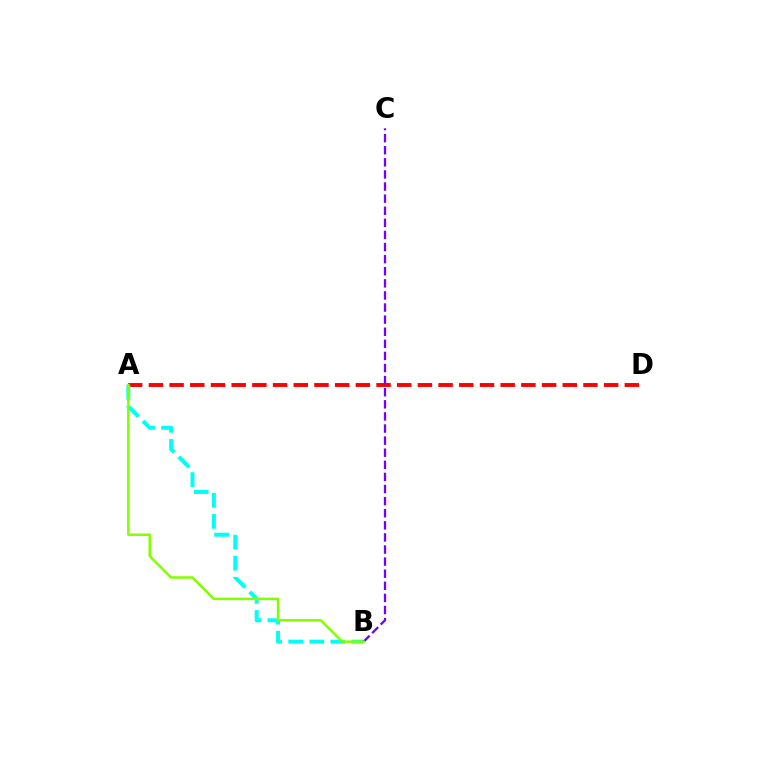{('A', 'D'): [{'color': '#ff0000', 'line_style': 'dashed', 'thickness': 2.81}], ('A', 'B'): [{'color': '#00fff6', 'line_style': 'dashed', 'thickness': 2.86}, {'color': '#84ff00', 'line_style': 'solid', 'thickness': 1.81}], ('B', 'C'): [{'color': '#7200ff', 'line_style': 'dashed', 'thickness': 1.64}]}